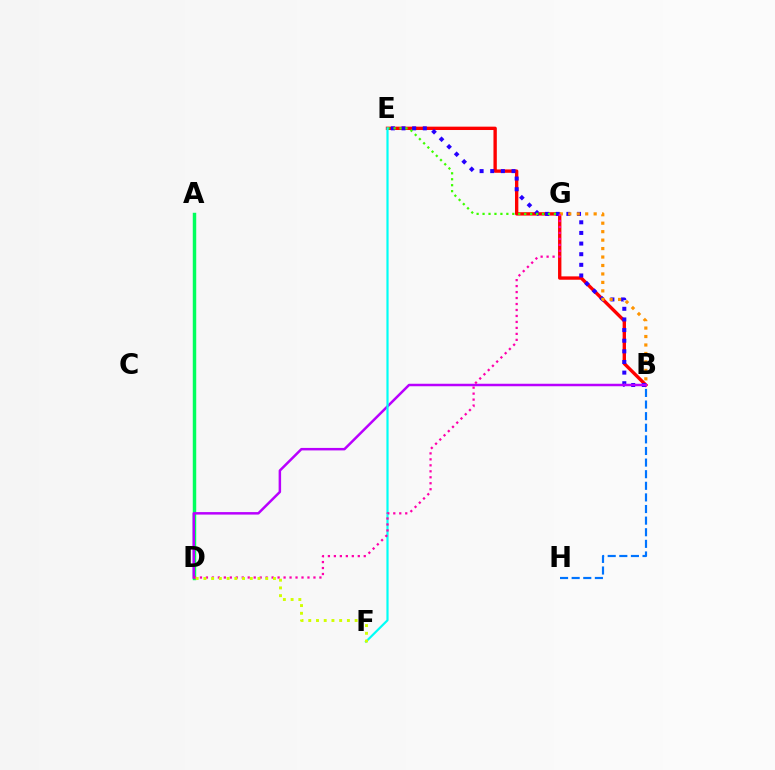{('B', 'E'): [{'color': '#ff0000', 'line_style': 'solid', 'thickness': 2.42}, {'color': '#2500ff', 'line_style': 'dotted', 'thickness': 2.89}], ('E', 'G'): [{'color': '#3dff00', 'line_style': 'dotted', 'thickness': 1.62}], ('B', 'H'): [{'color': '#0074ff', 'line_style': 'dashed', 'thickness': 1.58}], ('A', 'D'): [{'color': '#00ff5c', 'line_style': 'solid', 'thickness': 2.48}], ('B', 'D'): [{'color': '#b900ff', 'line_style': 'solid', 'thickness': 1.79}], ('B', 'G'): [{'color': '#ff9400', 'line_style': 'dotted', 'thickness': 2.3}], ('E', 'F'): [{'color': '#00fff6', 'line_style': 'solid', 'thickness': 1.57}], ('D', 'G'): [{'color': '#ff00ac', 'line_style': 'dotted', 'thickness': 1.62}], ('D', 'F'): [{'color': '#d1ff00', 'line_style': 'dotted', 'thickness': 2.1}]}